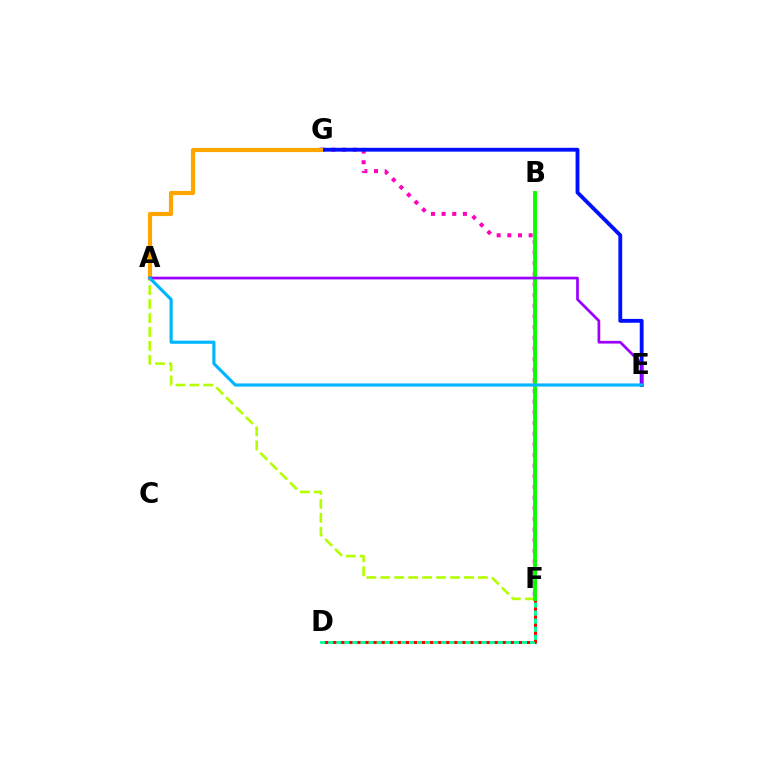{('F', 'G'): [{'color': '#ff00bd', 'line_style': 'dotted', 'thickness': 2.9}], ('D', 'F'): [{'color': '#00ff9d', 'line_style': 'solid', 'thickness': 2.09}, {'color': '#ff0000', 'line_style': 'dotted', 'thickness': 2.19}], ('A', 'F'): [{'color': '#b3ff00', 'line_style': 'dashed', 'thickness': 1.89}], ('B', 'F'): [{'color': '#08ff00', 'line_style': 'solid', 'thickness': 2.79}], ('E', 'G'): [{'color': '#0010ff', 'line_style': 'solid', 'thickness': 2.77}], ('A', 'G'): [{'color': '#ffa500', 'line_style': 'solid', 'thickness': 2.99}], ('A', 'E'): [{'color': '#9b00ff', 'line_style': 'solid', 'thickness': 1.95}, {'color': '#00b5ff', 'line_style': 'solid', 'thickness': 2.26}]}